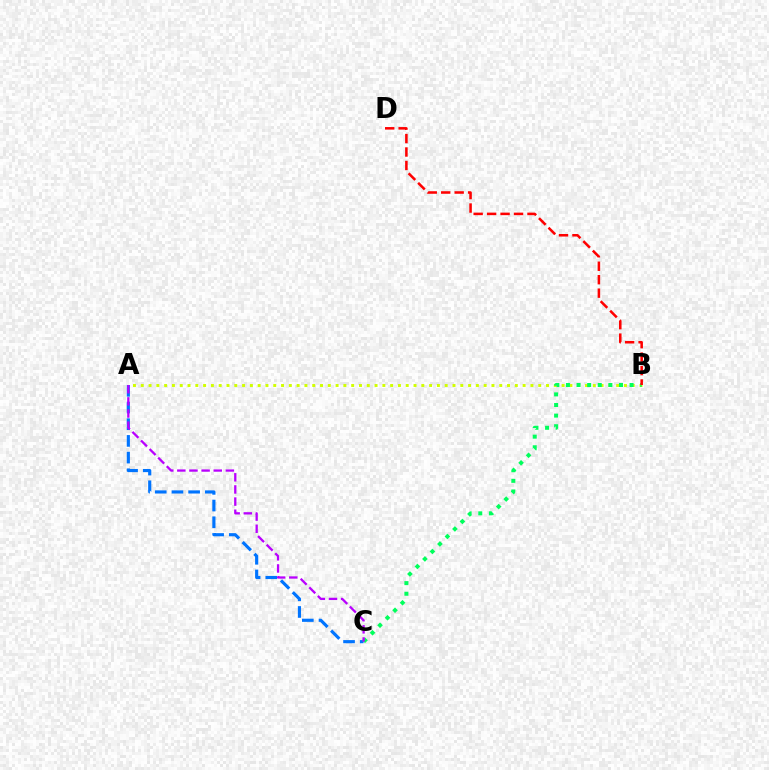{('A', 'C'): [{'color': '#0074ff', 'line_style': 'dashed', 'thickness': 2.27}, {'color': '#b900ff', 'line_style': 'dashed', 'thickness': 1.65}], ('A', 'B'): [{'color': '#d1ff00', 'line_style': 'dotted', 'thickness': 2.12}], ('B', 'C'): [{'color': '#00ff5c', 'line_style': 'dotted', 'thickness': 2.88}], ('B', 'D'): [{'color': '#ff0000', 'line_style': 'dashed', 'thickness': 1.83}]}